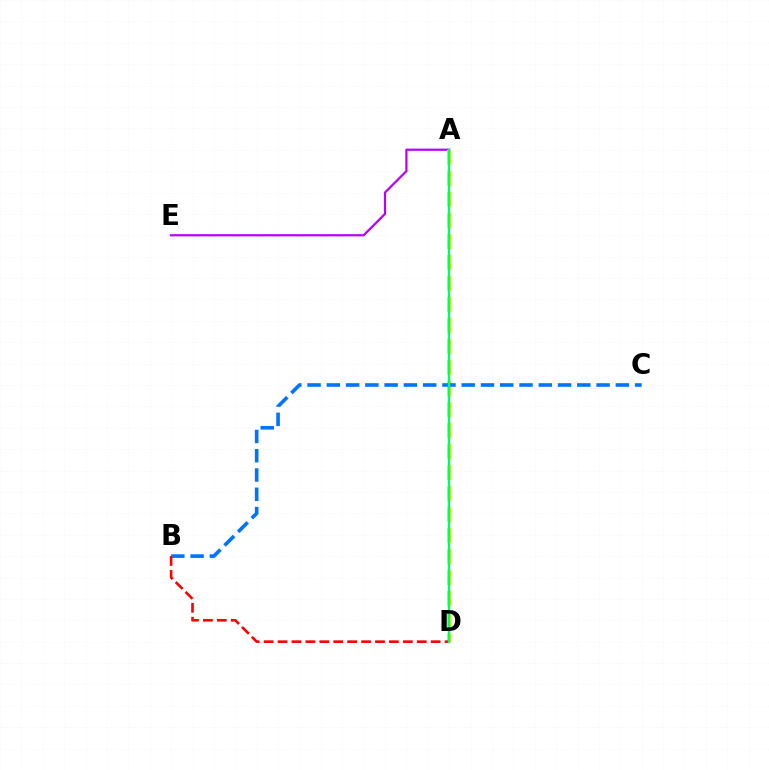{('A', 'E'): [{'color': '#b900ff', 'line_style': 'solid', 'thickness': 1.61}], ('A', 'D'): [{'color': '#d1ff00', 'line_style': 'dashed', 'thickness': 2.85}, {'color': '#00ff5c', 'line_style': 'solid', 'thickness': 1.74}], ('B', 'C'): [{'color': '#0074ff', 'line_style': 'dashed', 'thickness': 2.62}], ('B', 'D'): [{'color': '#ff0000', 'line_style': 'dashed', 'thickness': 1.89}]}